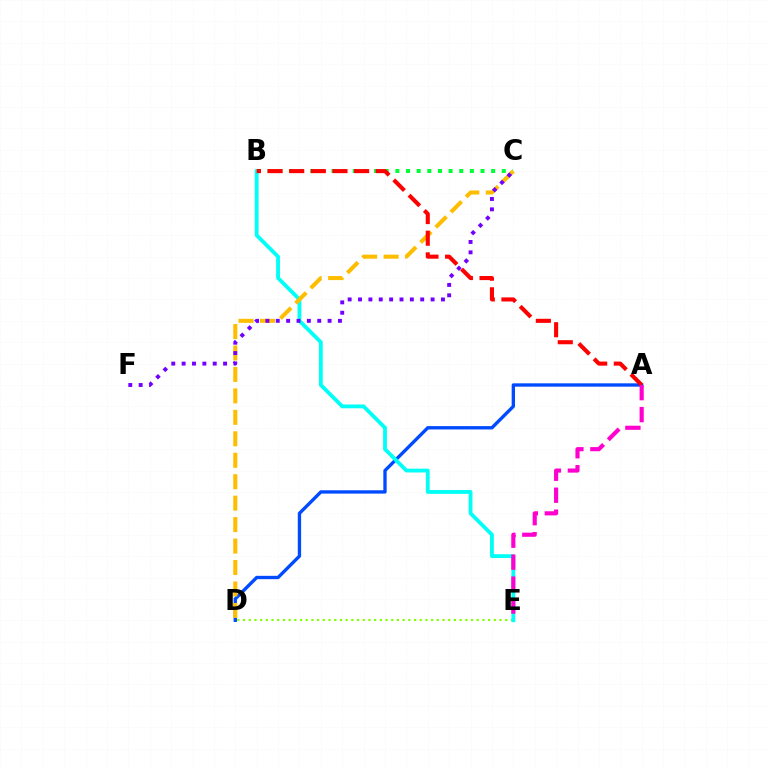{('A', 'D'): [{'color': '#004bff', 'line_style': 'solid', 'thickness': 2.41}], ('D', 'E'): [{'color': '#84ff00', 'line_style': 'dotted', 'thickness': 1.55}], ('B', 'E'): [{'color': '#00fff6', 'line_style': 'solid', 'thickness': 2.74}], ('B', 'C'): [{'color': '#00ff39', 'line_style': 'dotted', 'thickness': 2.89}], ('C', 'D'): [{'color': '#ffbd00', 'line_style': 'dashed', 'thickness': 2.91}], ('C', 'F'): [{'color': '#7200ff', 'line_style': 'dotted', 'thickness': 2.82}], ('A', 'B'): [{'color': '#ff0000', 'line_style': 'dashed', 'thickness': 2.94}], ('A', 'E'): [{'color': '#ff00cf', 'line_style': 'dashed', 'thickness': 2.98}]}